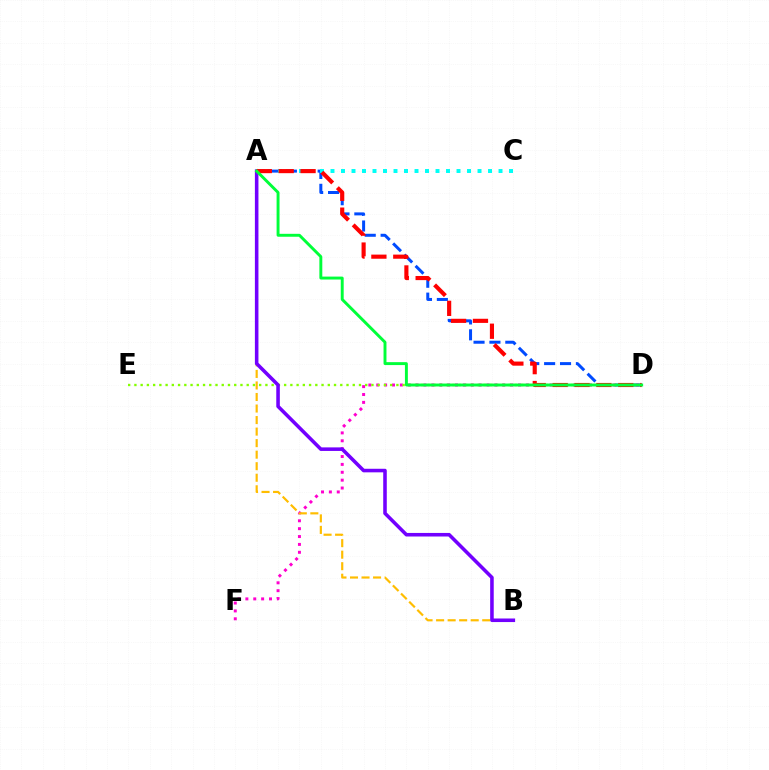{('A', 'D'): [{'color': '#004bff', 'line_style': 'dashed', 'thickness': 2.16}, {'color': '#ff0000', 'line_style': 'dashed', 'thickness': 2.97}, {'color': '#00ff39', 'line_style': 'solid', 'thickness': 2.11}], ('D', 'F'): [{'color': '#ff00cf', 'line_style': 'dotted', 'thickness': 2.14}], ('D', 'E'): [{'color': '#84ff00', 'line_style': 'dotted', 'thickness': 1.69}], ('A', 'C'): [{'color': '#00fff6', 'line_style': 'dotted', 'thickness': 2.85}], ('A', 'B'): [{'color': '#ffbd00', 'line_style': 'dashed', 'thickness': 1.57}, {'color': '#7200ff', 'line_style': 'solid', 'thickness': 2.56}]}